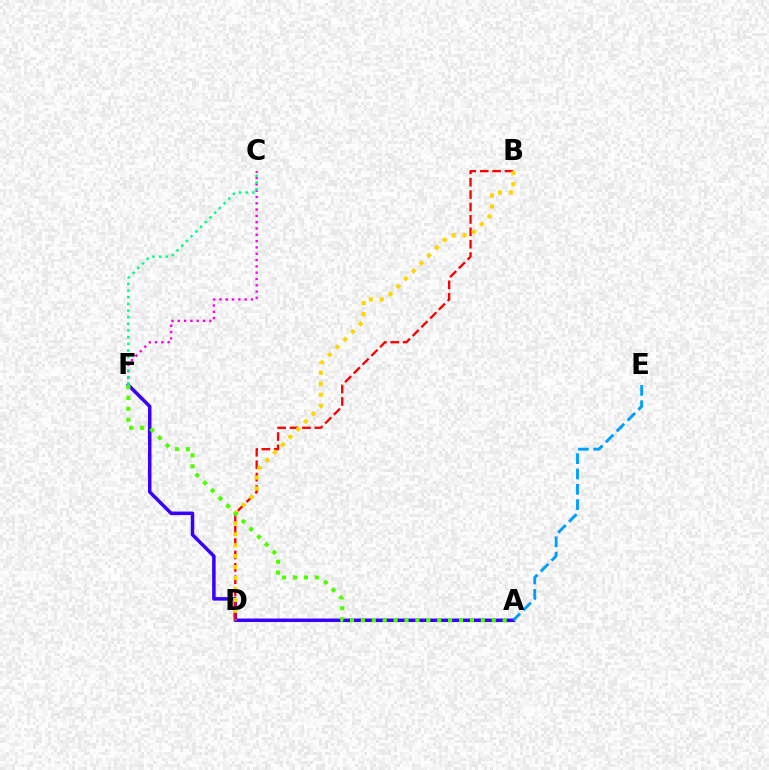{('A', 'F'): [{'color': '#3700ff', 'line_style': 'solid', 'thickness': 2.53}, {'color': '#4fff00', 'line_style': 'dotted', 'thickness': 2.96}], ('B', 'D'): [{'color': '#ff0000', 'line_style': 'dashed', 'thickness': 1.68}, {'color': '#ffd500', 'line_style': 'dotted', 'thickness': 2.97}], ('A', 'E'): [{'color': '#009eff', 'line_style': 'dashed', 'thickness': 2.08}], ('C', 'F'): [{'color': '#ff00ed', 'line_style': 'dotted', 'thickness': 1.71}, {'color': '#00ff86', 'line_style': 'dotted', 'thickness': 1.81}]}